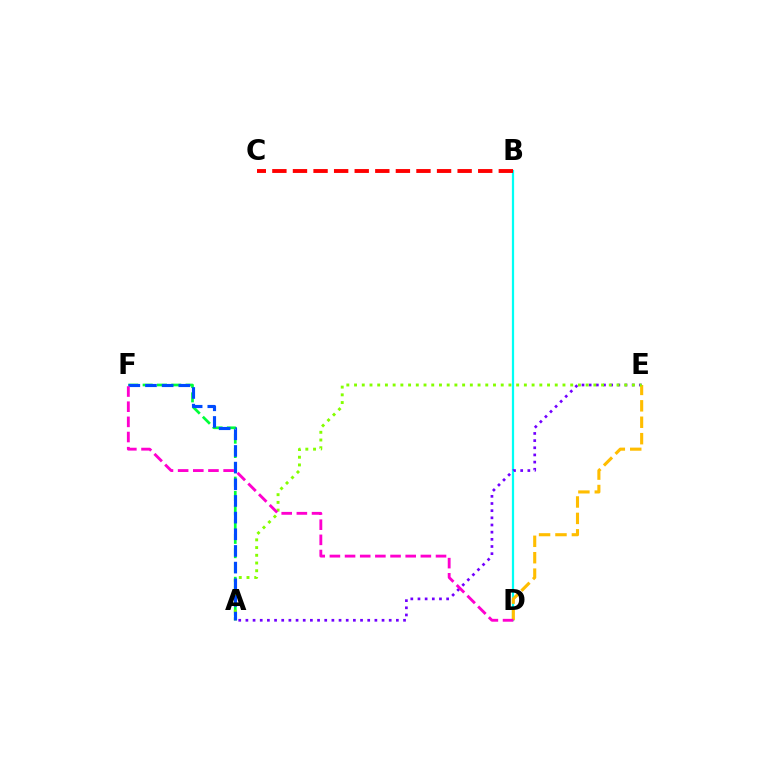{('B', 'D'): [{'color': '#00fff6', 'line_style': 'solid', 'thickness': 1.61}], ('A', 'F'): [{'color': '#00ff39', 'line_style': 'dashed', 'thickness': 1.94}, {'color': '#004bff', 'line_style': 'dashed', 'thickness': 2.26}], ('A', 'E'): [{'color': '#7200ff', 'line_style': 'dotted', 'thickness': 1.95}, {'color': '#84ff00', 'line_style': 'dotted', 'thickness': 2.1}], ('D', 'E'): [{'color': '#ffbd00', 'line_style': 'dashed', 'thickness': 2.23}], ('D', 'F'): [{'color': '#ff00cf', 'line_style': 'dashed', 'thickness': 2.06}], ('B', 'C'): [{'color': '#ff0000', 'line_style': 'dashed', 'thickness': 2.8}]}